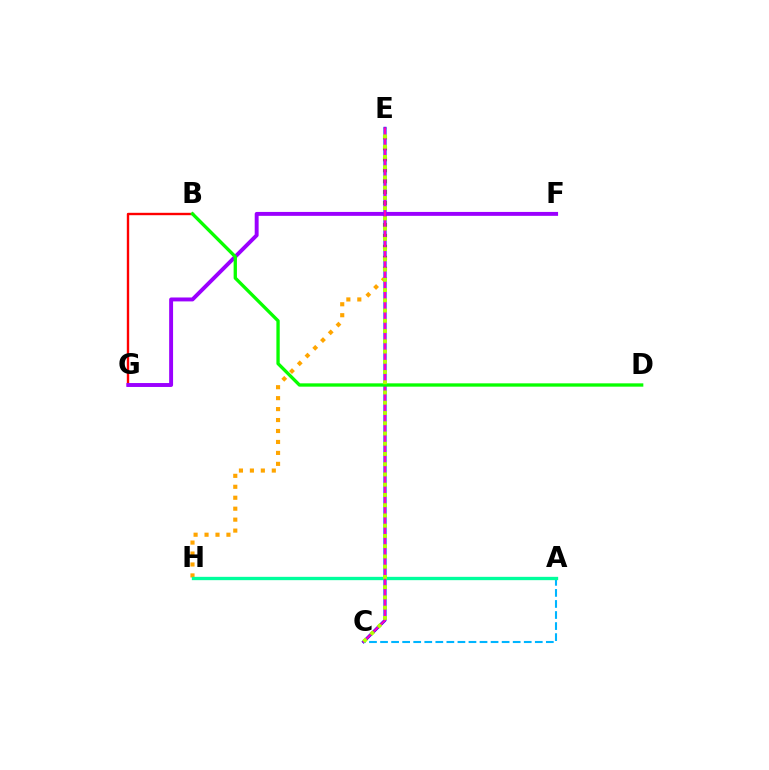{('E', 'H'): [{'color': '#ffa500', 'line_style': 'dotted', 'thickness': 2.98}], ('C', 'E'): [{'color': '#0010ff', 'line_style': 'solid', 'thickness': 2.19}, {'color': '#ff00bd', 'line_style': 'solid', 'thickness': 1.55}, {'color': '#b3ff00', 'line_style': 'dotted', 'thickness': 2.78}], ('A', 'C'): [{'color': '#00b5ff', 'line_style': 'dashed', 'thickness': 1.5}], ('B', 'G'): [{'color': '#ff0000', 'line_style': 'solid', 'thickness': 1.72}], ('A', 'H'): [{'color': '#00ff9d', 'line_style': 'solid', 'thickness': 2.4}], ('F', 'G'): [{'color': '#9b00ff', 'line_style': 'solid', 'thickness': 2.82}], ('B', 'D'): [{'color': '#08ff00', 'line_style': 'solid', 'thickness': 2.39}]}